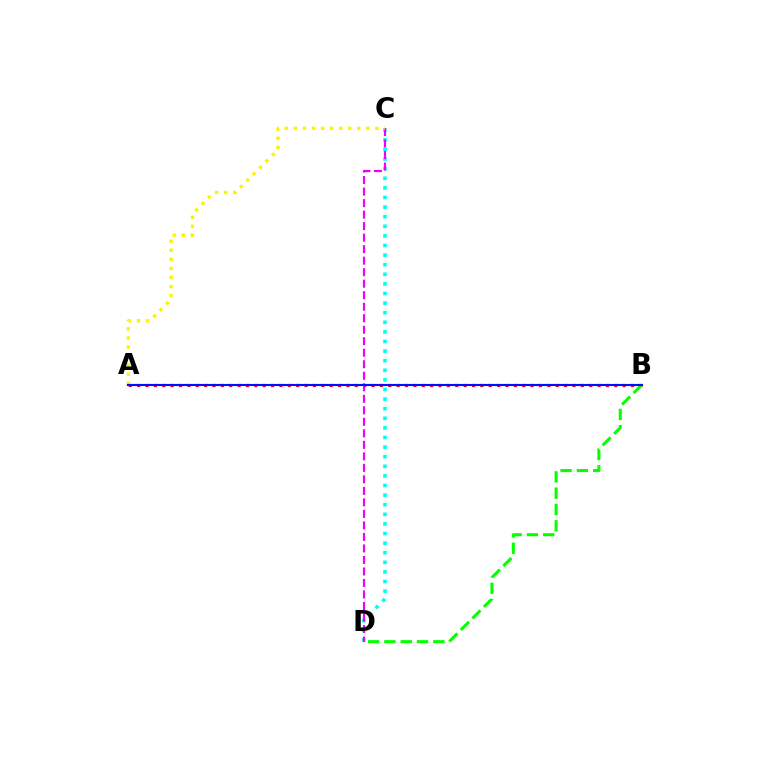{('A', 'B'): [{'color': '#ff0000', 'line_style': 'dotted', 'thickness': 2.27}, {'color': '#0010ff', 'line_style': 'solid', 'thickness': 1.54}], ('C', 'D'): [{'color': '#00fff6', 'line_style': 'dotted', 'thickness': 2.61}, {'color': '#ee00ff', 'line_style': 'dashed', 'thickness': 1.56}], ('B', 'D'): [{'color': '#08ff00', 'line_style': 'dashed', 'thickness': 2.21}], ('A', 'C'): [{'color': '#fcf500', 'line_style': 'dotted', 'thickness': 2.46}]}